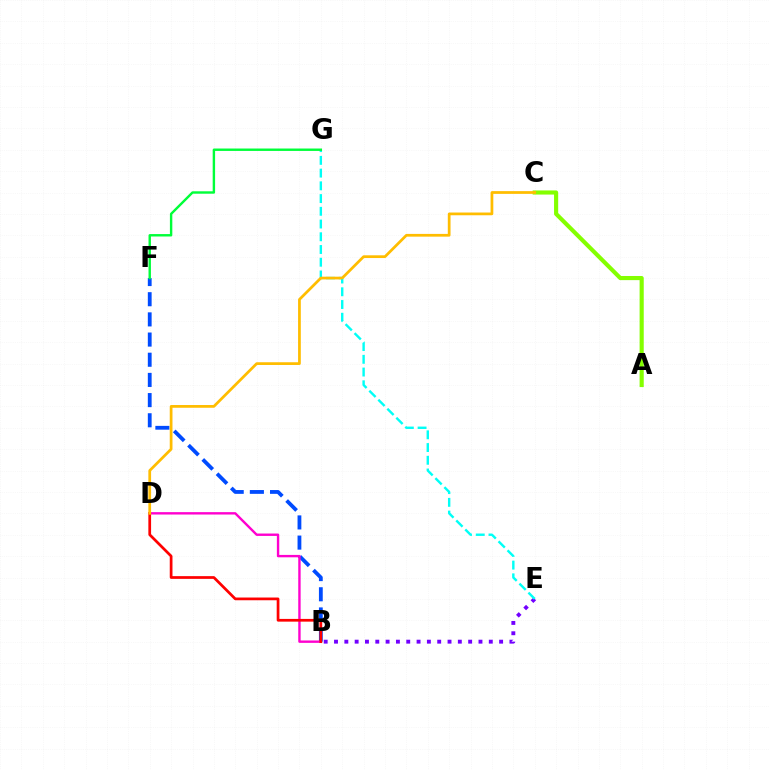{('B', 'F'): [{'color': '#004bff', 'line_style': 'dashed', 'thickness': 2.74}], ('A', 'C'): [{'color': '#84ff00', 'line_style': 'solid', 'thickness': 2.98}], ('B', 'E'): [{'color': '#7200ff', 'line_style': 'dotted', 'thickness': 2.8}], ('E', 'G'): [{'color': '#00fff6', 'line_style': 'dashed', 'thickness': 1.73}], ('B', 'D'): [{'color': '#ff00cf', 'line_style': 'solid', 'thickness': 1.72}, {'color': '#ff0000', 'line_style': 'solid', 'thickness': 1.96}], ('F', 'G'): [{'color': '#00ff39', 'line_style': 'solid', 'thickness': 1.74}], ('C', 'D'): [{'color': '#ffbd00', 'line_style': 'solid', 'thickness': 1.97}]}